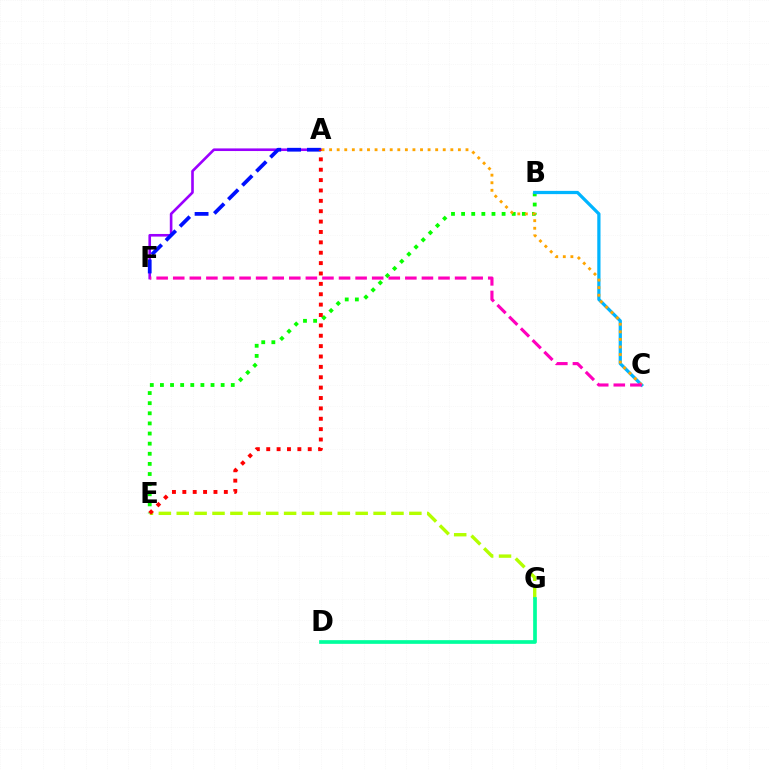{('A', 'F'): [{'color': '#9b00ff', 'line_style': 'solid', 'thickness': 1.89}, {'color': '#0010ff', 'line_style': 'dashed', 'thickness': 2.7}], ('E', 'G'): [{'color': '#b3ff00', 'line_style': 'dashed', 'thickness': 2.43}], ('B', 'E'): [{'color': '#08ff00', 'line_style': 'dotted', 'thickness': 2.75}], ('A', 'E'): [{'color': '#ff0000', 'line_style': 'dotted', 'thickness': 2.82}], ('B', 'C'): [{'color': '#00b5ff', 'line_style': 'solid', 'thickness': 2.33}], ('A', 'C'): [{'color': '#ffa500', 'line_style': 'dotted', 'thickness': 2.06}], ('D', 'G'): [{'color': '#00ff9d', 'line_style': 'solid', 'thickness': 2.66}], ('C', 'F'): [{'color': '#ff00bd', 'line_style': 'dashed', 'thickness': 2.25}]}